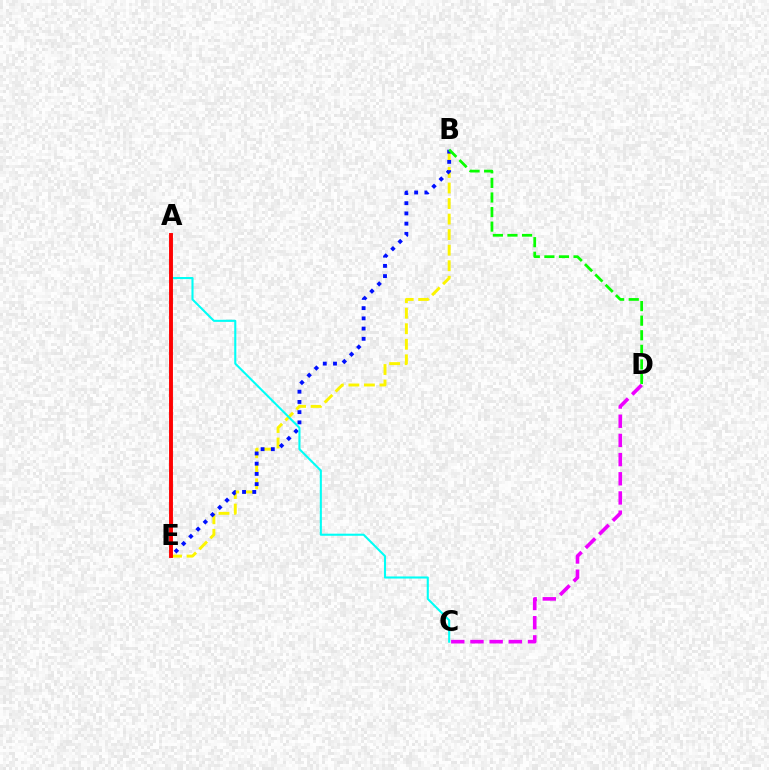{('B', 'E'): [{'color': '#fcf500', 'line_style': 'dashed', 'thickness': 2.11}, {'color': '#0010ff', 'line_style': 'dotted', 'thickness': 2.78}], ('B', 'D'): [{'color': '#08ff00', 'line_style': 'dashed', 'thickness': 1.98}], ('A', 'C'): [{'color': '#00fff6', 'line_style': 'solid', 'thickness': 1.51}], ('C', 'D'): [{'color': '#ee00ff', 'line_style': 'dashed', 'thickness': 2.61}], ('A', 'E'): [{'color': '#ff0000', 'line_style': 'solid', 'thickness': 2.81}]}